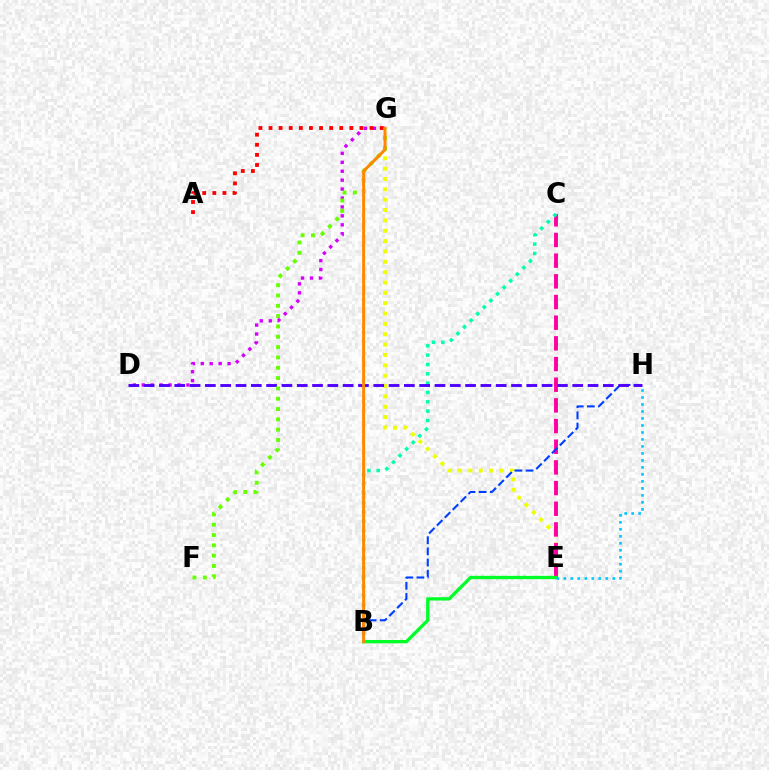{('D', 'G'): [{'color': '#d600ff', 'line_style': 'dotted', 'thickness': 2.43}], ('E', 'G'): [{'color': '#eeff00', 'line_style': 'dotted', 'thickness': 2.81}], ('C', 'E'): [{'color': '#ff00a0', 'line_style': 'dashed', 'thickness': 2.81}], ('B', 'E'): [{'color': '#00ff27', 'line_style': 'solid', 'thickness': 2.39}], ('B', 'C'): [{'color': '#00ffaf', 'line_style': 'dotted', 'thickness': 2.53}], ('A', 'G'): [{'color': '#ff0000', 'line_style': 'dotted', 'thickness': 2.74}], ('B', 'H'): [{'color': '#003fff', 'line_style': 'dashed', 'thickness': 1.52}], ('D', 'H'): [{'color': '#4f00ff', 'line_style': 'dashed', 'thickness': 2.08}], ('F', 'G'): [{'color': '#66ff00', 'line_style': 'dotted', 'thickness': 2.8}], ('E', 'H'): [{'color': '#00c7ff', 'line_style': 'dotted', 'thickness': 1.9}], ('B', 'G'): [{'color': '#ff8800', 'line_style': 'solid', 'thickness': 2.14}]}